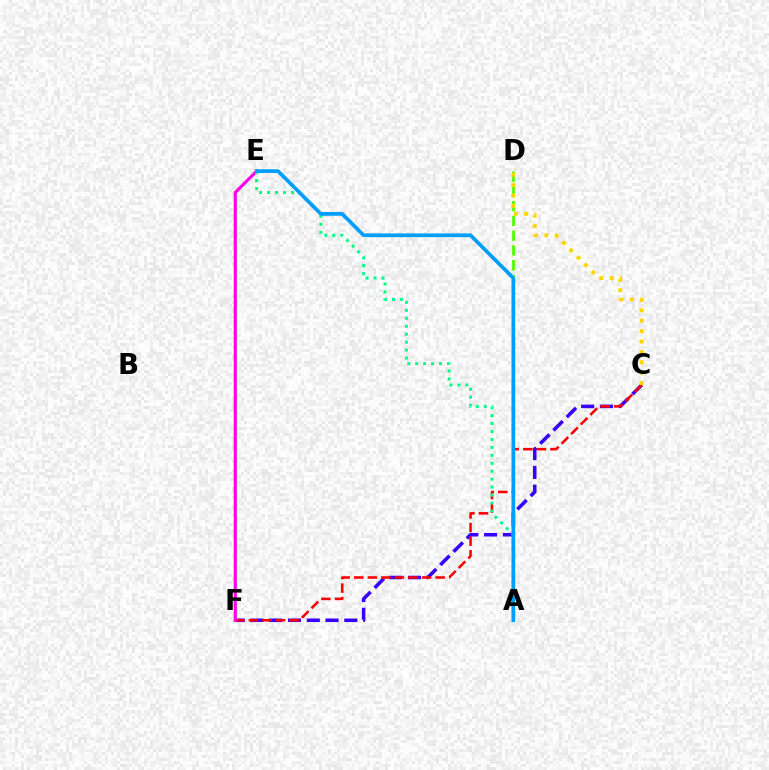{('C', 'F'): [{'color': '#3700ff', 'line_style': 'dashed', 'thickness': 2.55}, {'color': '#ff0000', 'line_style': 'dashed', 'thickness': 1.84}], ('E', 'F'): [{'color': '#ff00ed', 'line_style': 'solid', 'thickness': 2.26}], ('A', 'D'): [{'color': '#4fff00', 'line_style': 'dashed', 'thickness': 2.0}], ('A', 'E'): [{'color': '#00ff86', 'line_style': 'dotted', 'thickness': 2.16}, {'color': '#009eff', 'line_style': 'solid', 'thickness': 2.67}], ('C', 'D'): [{'color': '#ffd500', 'line_style': 'dotted', 'thickness': 2.82}]}